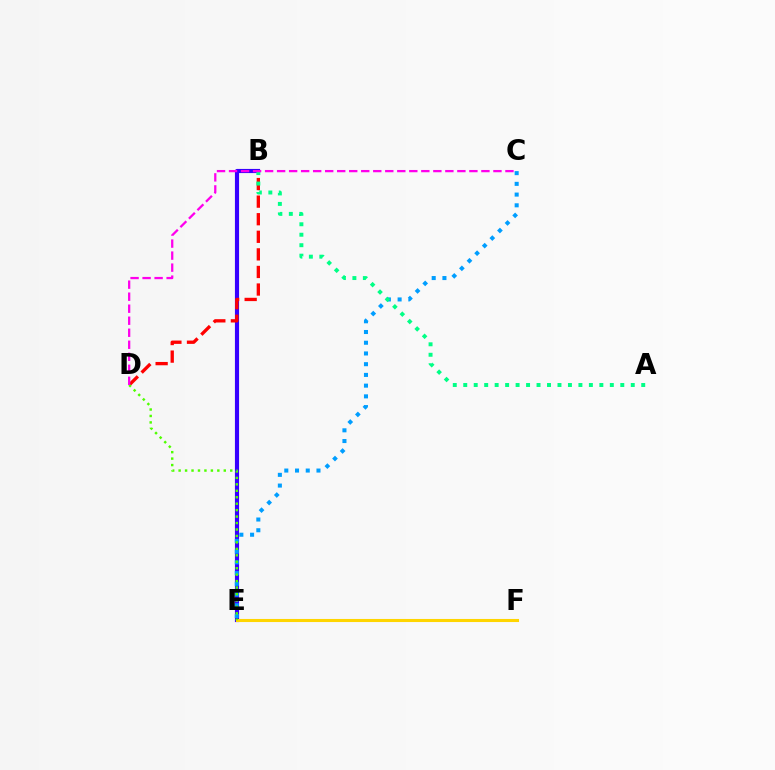{('B', 'E'): [{'color': '#3700ff', 'line_style': 'solid', 'thickness': 2.98}], ('C', 'E'): [{'color': '#009eff', 'line_style': 'dotted', 'thickness': 2.91}], ('E', 'F'): [{'color': '#ffd500', 'line_style': 'solid', 'thickness': 2.22}], ('B', 'D'): [{'color': '#ff0000', 'line_style': 'dashed', 'thickness': 2.39}], ('A', 'B'): [{'color': '#00ff86', 'line_style': 'dotted', 'thickness': 2.84}], ('D', 'E'): [{'color': '#4fff00', 'line_style': 'dotted', 'thickness': 1.75}], ('C', 'D'): [{'color': '#ff00ed', 'line_style': 'dashed', 'thickness': 1.63}]}